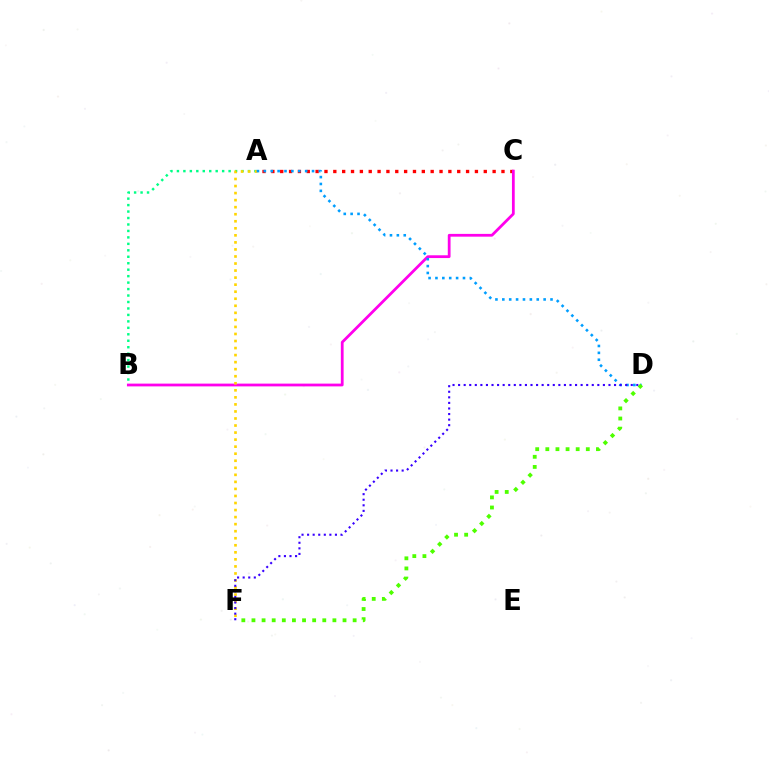{('A', 'C'): [{'color': '#ff0000', 'line_style': 'dotted', 'thickness': 2.4}], ('A', 'B'): [{'color': '#00ff86', 'line_style': 'dotted', 'thickness': 1.76}], ('B', 'C'): [{'color': '#ff00ed', 'line_style': 'solid', 'thickness': 2.0}], ('A', 'F'): [{'color': '#ffd500', 'line_style': 'dotted', 'thickness': 1.91}], ('A', 'D'): [{'color': '#009eff', 'line_style': 'dotted', 'thickness': 1.87}], ('D', 'F'): [{'color': '#3700ff', 'line_style': 'dotted', 'thickness': 1.51}, {'color': '#4fff00', 'line_style': 'dotted', 'thickness': 2.75}]}